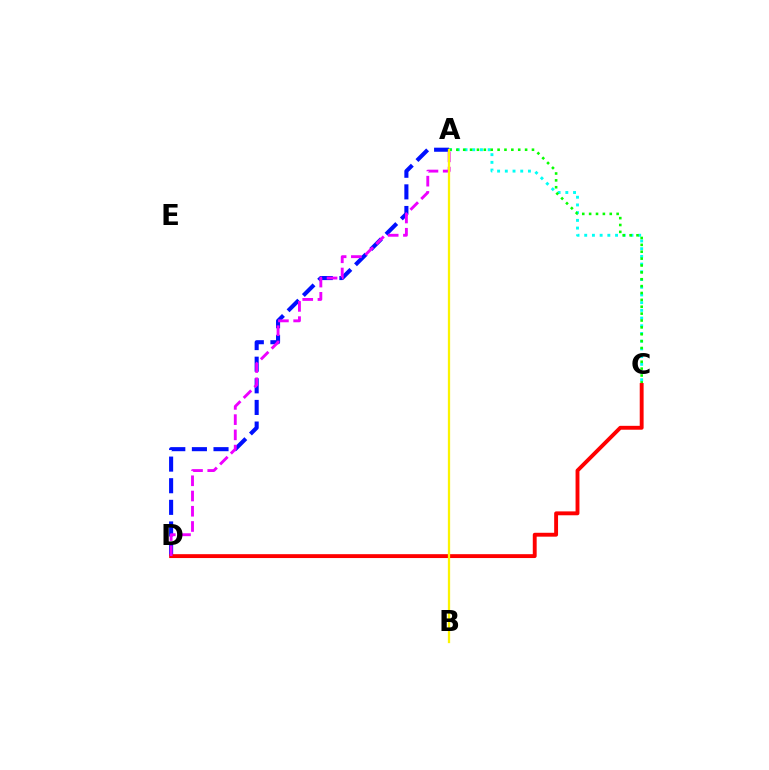{('A', 'C'): [{'color': '#00fff6', 'line_style': 'dotted', 'thickness': 2.09}, {'color': '#08ff00', 'line_style': 'dotted', 'thickness': 1.87}], ('A', 'D'): [{'color': '#0010ff', 'line_style': 'dashed', 'thickness': 2.94}, {'color': '#ee00ff', 'line_style': 'dashed', 'thickness': 2.07}], ('C', 'D'): [{'color': '#ff0000', 'line_style': 'solid', 'thickness': 2.79}], ('A', 'B'): [{'color': '#fcf500', 'line_style': 'solid', 'thickness': 1.63}]}